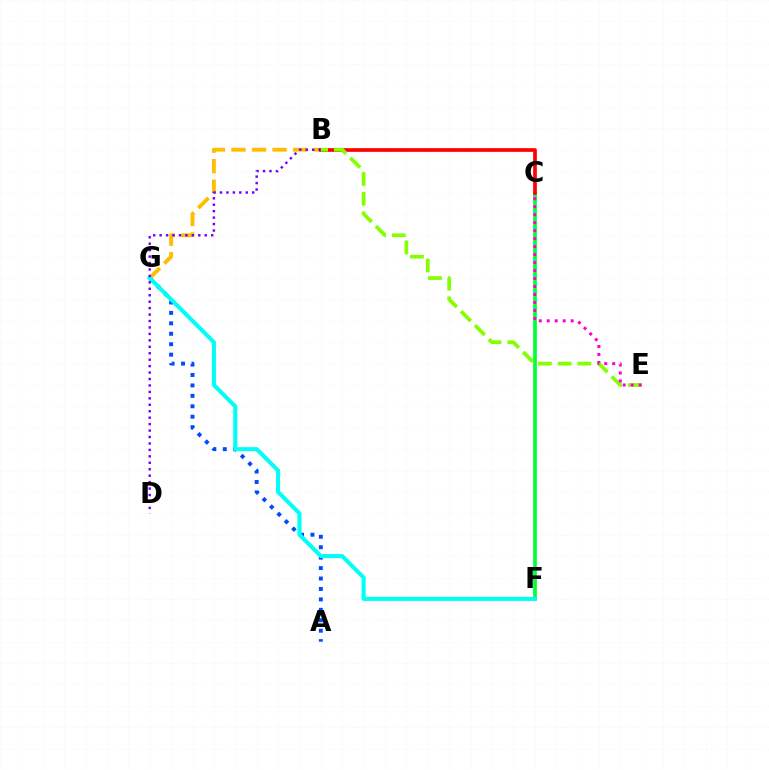{('A', 'G'): [{'color': '#004bff', 'line_style': 'dotted', 'thickness': 2.84}], ('C', 'F'): [{'color': '#00ff39', 'line_style': 'solid', 'thickness': 2.67}], ('B', 'G'): [{'color': '#ffbd00', 'line_style': 'dashed', 'thickness': 2.79}], ('F', 'G'): [{'color': '#00fff6', 'line_style': 'solid', 'thickness': 2.93}], ('B', 'C'): [{'color': '#ff0000', 'line_style': 'solid', 'thickness': 2.66}], ('B', 'D'): [{'color': '#7200ff', 'line_style': 'dotted', 'thickness': 1.75}], ('B', 'E'): [{'color': '#84ff00', 'line_style': 'dashed', 'thickness': 2.68}], ('C', 'E'): [{'color': '#ff00cf', 'line_style': 'dotted', 'thickness': 2.17}]}